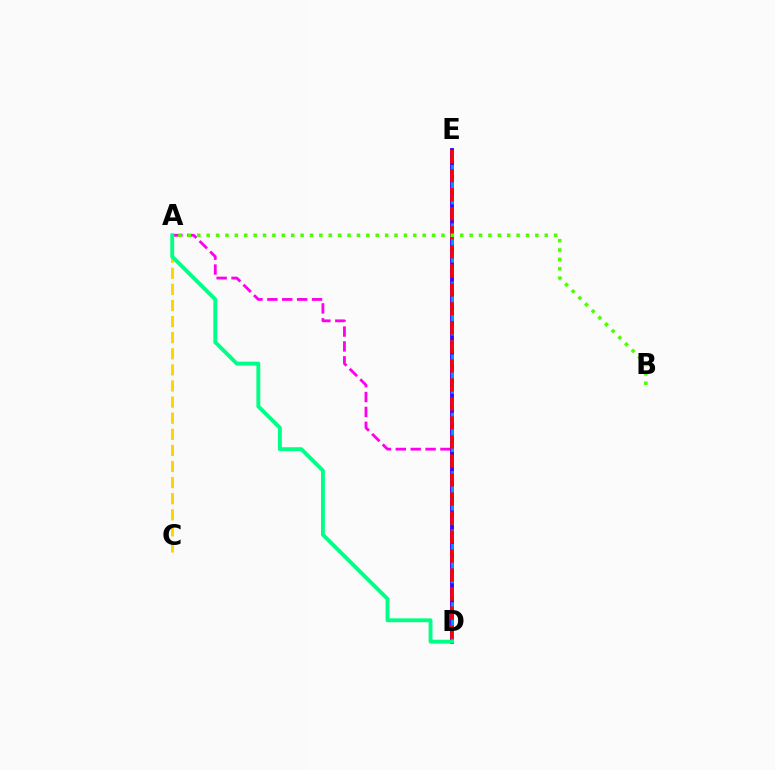{('A', 'D'): [{'color': '#ff00ed', 'line_style': 'dashed', 'thickness': 2.02}, {'color': '#00ff86', 'line_style': 'solid', 'thickness': 2.79}], ('D', 'E'): [{'color': '#3700ff', 'line_style': 'solid', 'thickness': 2.76}, {'color': '#009eff', 'line_style': 'dashed', 'thickness': 1.98}, {'color': '#ff0000', 'line_style': 'dashed', 'thickness': 2.58}], ('A', 'B'): [{'color': '#4fff00', 'line_style': 'dotted', 'thickness': 2.55}], ('A', 'C'): [{'color': '#ffd500', 'line_style': 'dashed', 'thickness': 2.19}]}